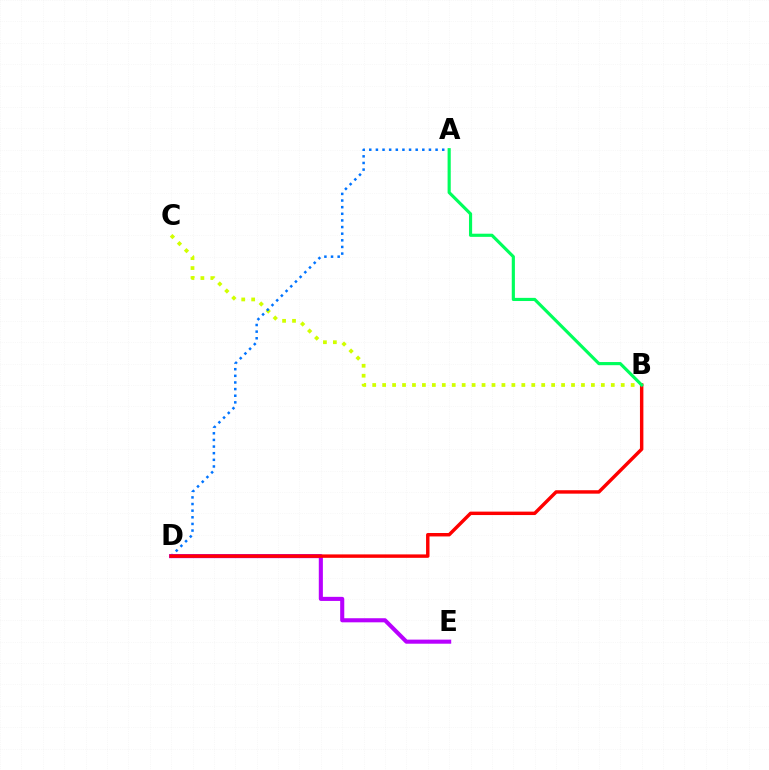{('B', 'C'): [{'color': '#d1ff00', 'line_style': 'dotted', 'thickness': 2.7}], ('A', 'D'): [{'color': '#0074ff', 'line_style': 'dotted', 'thickness': 1.8}], ('D', 'E'): [{'color': '#b900ff', 'line_style': 'solid', 'thickness': 2.94}], ('B', 'D'): [{'color': '#ff0000', 'line_style': 'solid', 'thickness': 2.47}], ('A', 'B'): [{'color': '#00ff5c', 'line_style': 'solid', 'thickness': 2.27}]}